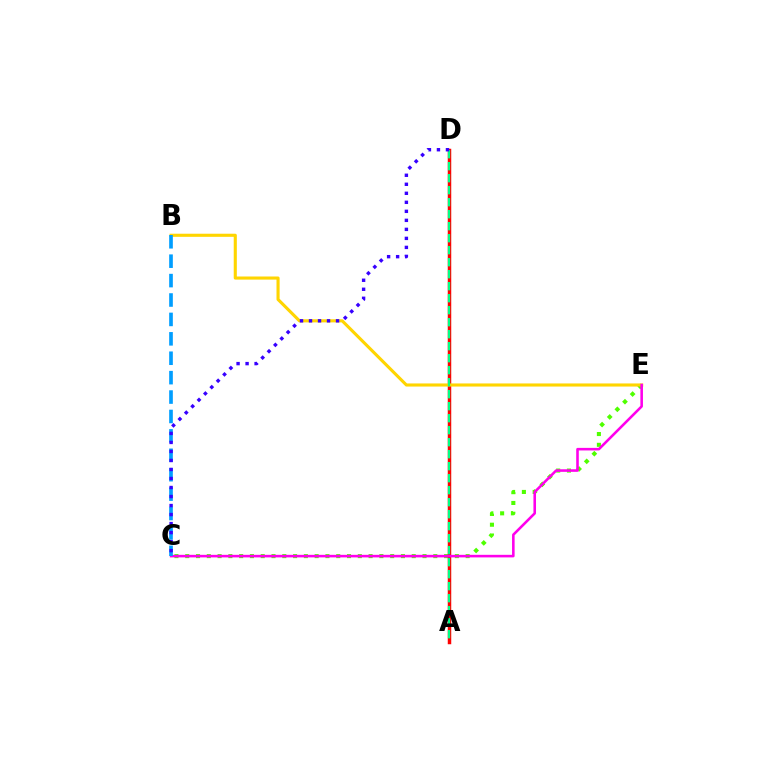{('C', 'E'): [{'color': '#4fff00', 'line_style': 'dotted', 'thickness': 2.93}, {'color': '#ff00ed', 'line_style': 'solid', 'thickness': 1.86}], ('A', 'D'): [{'color': '#ff0000', 'line_style': 'solid', 'thickness': 2.51}, {'color': '#00ff86', 'line_style': 'dashed', 'thickness': 1.63}], ('B', 'E'): [{'color': '#ffd500', 'line_style': 'solid', 'thickness': 2.24}], ('B', 'C'): [{'color': '#009eff', 'line_style': 'dashed', 'thickness': 2.64}], ('C', 'D'): [{'color': '#3700ff', 'line_style': 'dotted', 'thickness': 2.45}]}